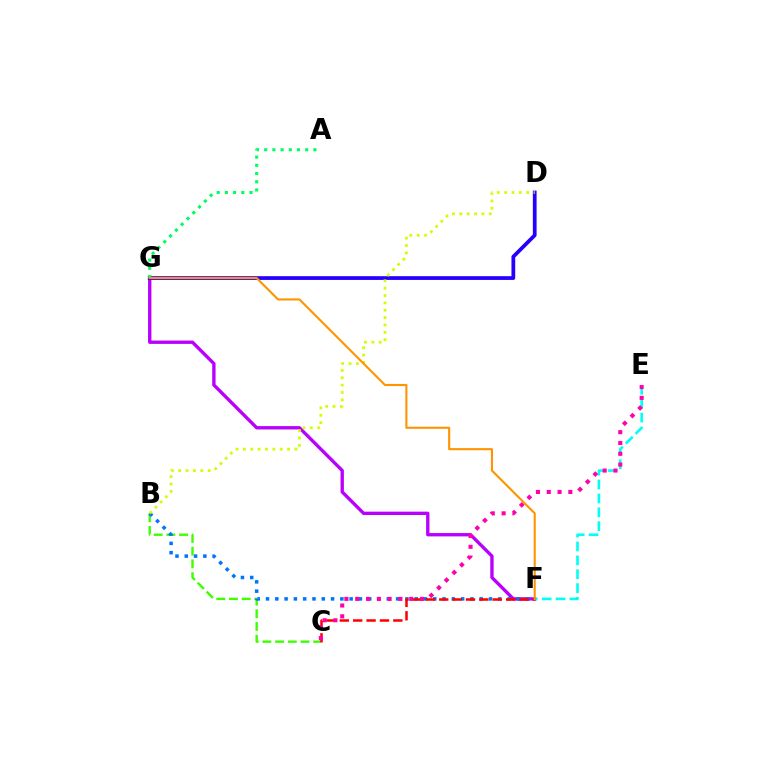{('F', 'G'): [{'color': '#b900ff', 'line_style': 'solid', 'thickness': 2.41}, {'color': '#ff9400', 'line_style': 'solid', 'thickness': 1.51}], ('B', 'C'): [{'color': '#3dff00', 'line_style': 'dashed', 'thickness': 1.72}], ('D', 'G'): [{'color': '#2500ff', 'line_style': 'solid', 'thickness': 2.7}], ('B', 'F'): [{'color': '#0074ff', 'line_style': 'dotted', 'thickness': 2.52}], ('E', 'F'): [{'color': '#00fff6', 'line_style': 'dashed', 'thickness': 1.89}], ('A', 'G'): [{'color': '#00ff5c', 'line_style': 'dotted', 'thickness': 2.23}], ('C', 'F'): [{'color': '#ff0000', 'line_style': 'dashed', 'thickness': 1.82}], ('B', 'D'): [{'color': '#d1ff00', 'line_style': 'dotted', 'thickness': 2.0}], ('C', 'E'): [{'color': '#ff00ac', 'line_style': 'dotted', 'thickness': 2.93}]}